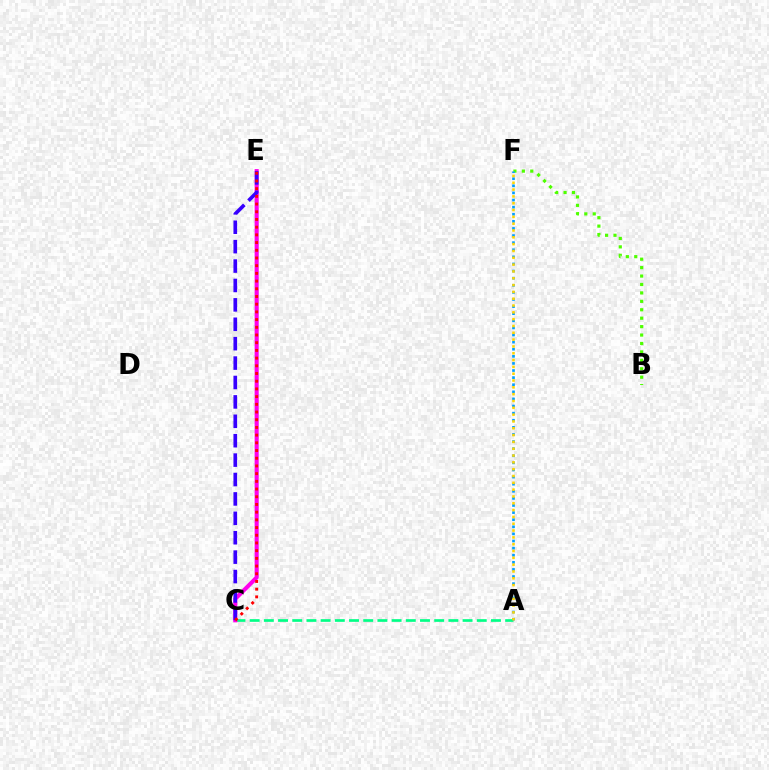{('A', 'C'): [{'color': '#00ff86', 'line_style': 'dashed', 'thickness': 1.93}], ('C', 'E'): [{'color': '#ff00ed', 'line_style': 'solid', 'thickness': 2.93}, {'color': '#3700ff', 'line_style': 'dashed', 'thickness': 2.64}, {'color': '#ff0000', 'line_style': 'dotted', 'thickness': 2.09}], ('B', 'F'): [{'color': '#4fff00', 'line_style': 'dotted', 'thickness': 2.29}], ('A', 'F'): [{'color': '#009eff', 'line_style': 'dotted', 'thickness': 1.93}, {'color': '#ffd500', 'line_style': 'dotted', 'thickness': 1.85}]}